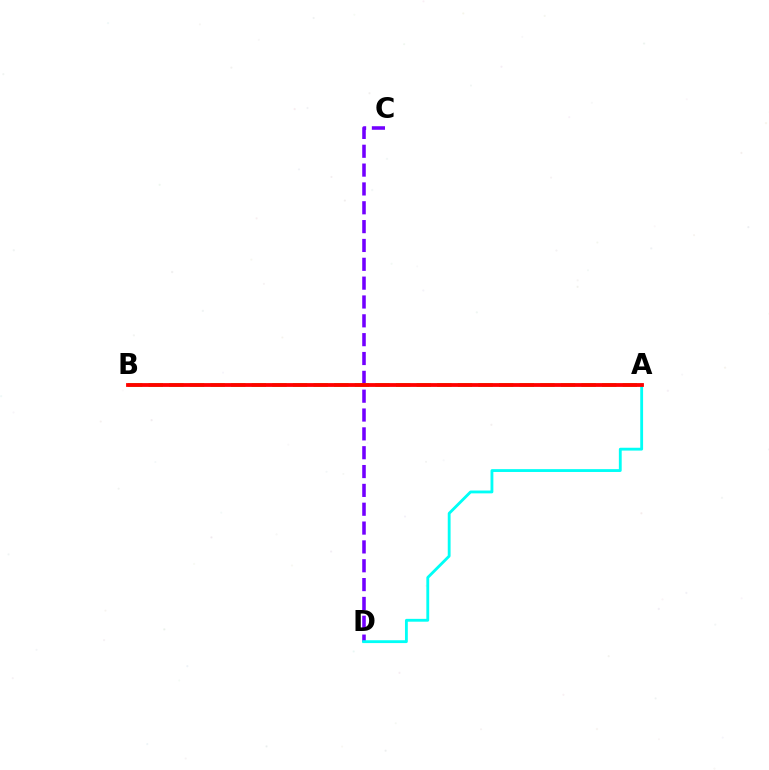{('C', 'D'): [{'color': '#7200ff', 'line_style': 'dashed', 'thickness': 2.56}], ('A', 'B'): [{'color': '#84ff00', 'line_style': 'dashed', 'thickness': 2.8}, {'color': '#ff0000', 'line_style': 'solid', 'thickness': 2.74}], ('A', 'D'): [{'color': '#00fff6', 'line_style': 'solid', 'thickness': 2.04}]}